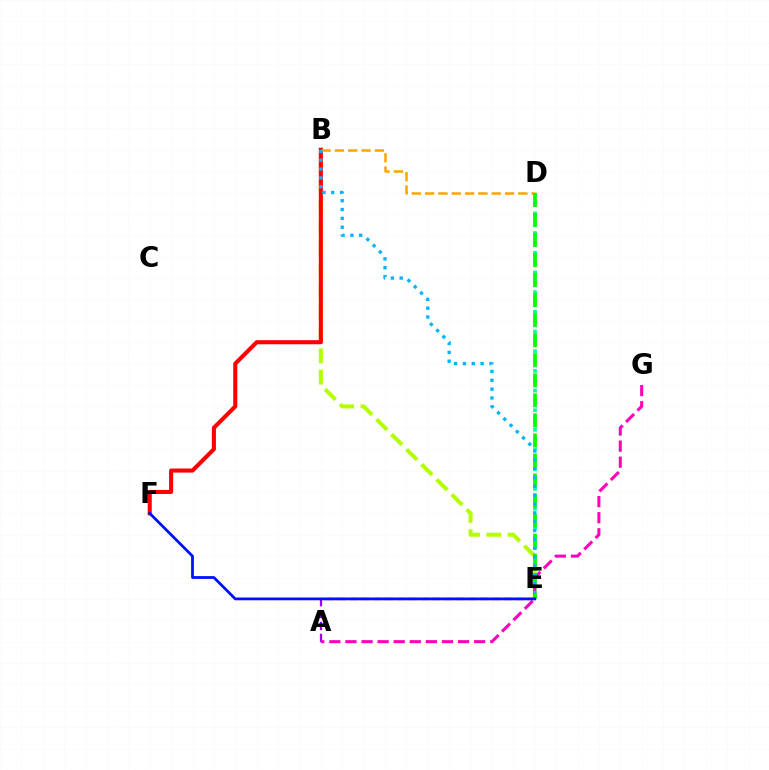{('B', 'E'): [{'color': '#b3ff00', 'line_style': 'dashed', 'thickness': 2.89}, {'color': '#00b5ff', 'line_style': 'dotted', 'thickness': 2.4}], ('B', 'F'): [{'color': '#ff0000', 'line_style': 'solid', 'thickness': 2.93}], ('B', 'D'): [{'color': '#ffa500', 'line_style': 'dashed', 'thickness': 1.81}], ('D', 'E'): [{'color': '#00ff9d', 'line_style': 'dotted', 'thickness': 2.67}, {'color': '#08ff00', 'line_style': 'dashed', 'thickness': 2.72}], ('A', 'E'): [{'color': '#9b00ff', 'line_style': 'dashed', 'thickness': 1.61}], ('A', 'G'): [{'color': '#ff00bd', 'line_style': 'dashed', 'thickness': 2.19}], ('E', 'F'): [{'color': '#0010ff', 'line_style': 'solid', 'thickness': 2.0}]}